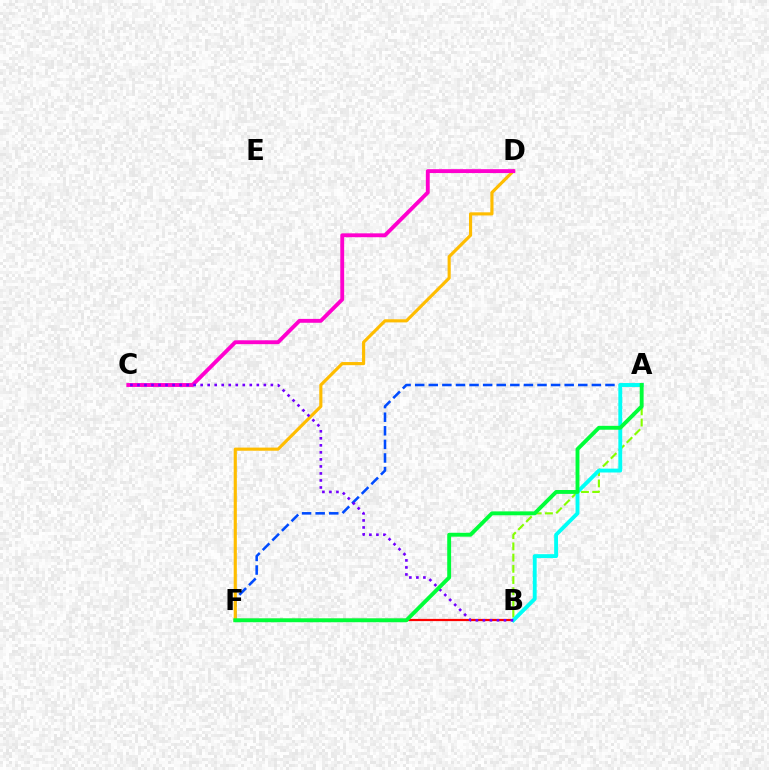{('A', 'B'): [{'color': '#84ff00', 'line_style': 'dashed', 'thickness': 1.52}, {'color': '#00fff6', 'line_style': 'solid', 'thickness': 2.79}], ('B', 'F'): [{'color': '#ff0000', 'line_style': 'solid', 'thickness': 1.6}], ('A', 'F'): [{'color': '#004bff', 'line_style': 'dashed', 'thickness': 1.85}, {'color': '#00ff39', 'line_style': 'solid', 'thickness': 2.8}], ('D', 'F'): [{'color': '#ffbd00', 'line_style': 'solid', 'thickness': 2.26}], ('C', 'D'): [{'color': '#ff00cf', 'line_style': 'solid', 'thickness': 2.79}], ('B', 'C'): [{'color': '#7200ff', 'line_style': 'dotted', 'thickness': 1.91}]}